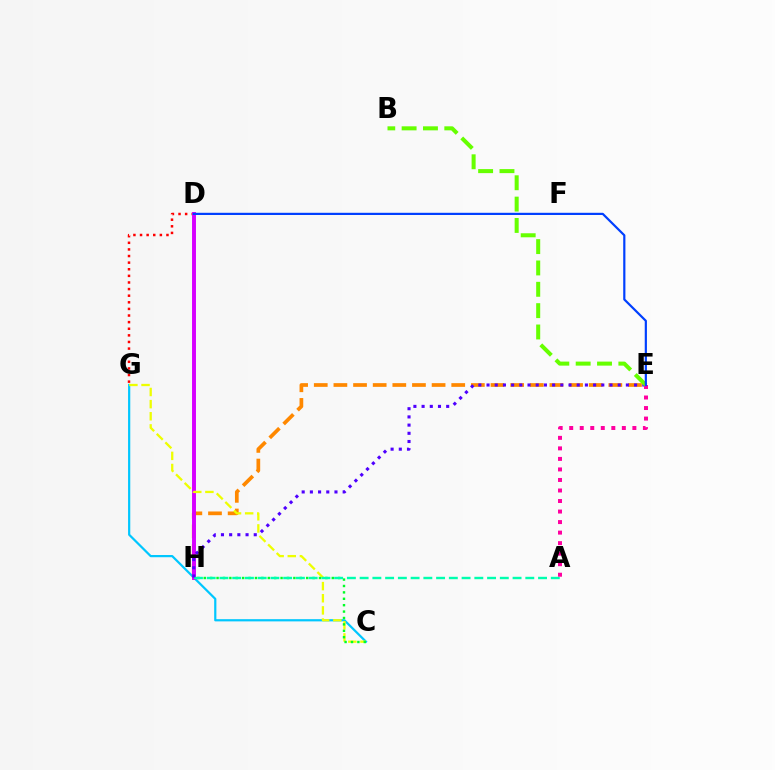{('D', 'G'): [{'color': '#ff0000', 'line_style': 'dotted', 'thickness': 1.8}], ('C', 'G'): [{'color': '#00c7ff', 'line_style': 'solid', 'thickness': 1.59}, {'color': '#eeff00', 'line_style': 'dashed', 'thickness': 1.65}], ('E', 'H'): [{'color': '#ff8800', 'line_style': 'dashed', 'thickness': 2.67}, {'color': '#4f00ff', 'line_style': 'dotted', 'thickness': 2.23}], ('D', 'H'): [{'color': '#d600ff', 'line_style': 'solid', 'thickness': 2.83}], ('C', 'H'): [{'color': '#00ff27', 'line_style': 'dotted', 'thickness': 1.74}], ('A', 'H'): [{'color': '#00ffaf', 'line_style': 'dashed', 'thickness': 1.73}], ('A', 'E'): [{'color': '#ff00a0', 'line_style': 'dotted', 'thickness': 2.86}], ('B', 'E'): [{'color': '#66ff00', 'line_style': 'dashed', 'thickness': 2.9}], ('D', 'E'): [{'color': '#003fff', 'line_style': 'solid', 'thickness': 1.58}]}